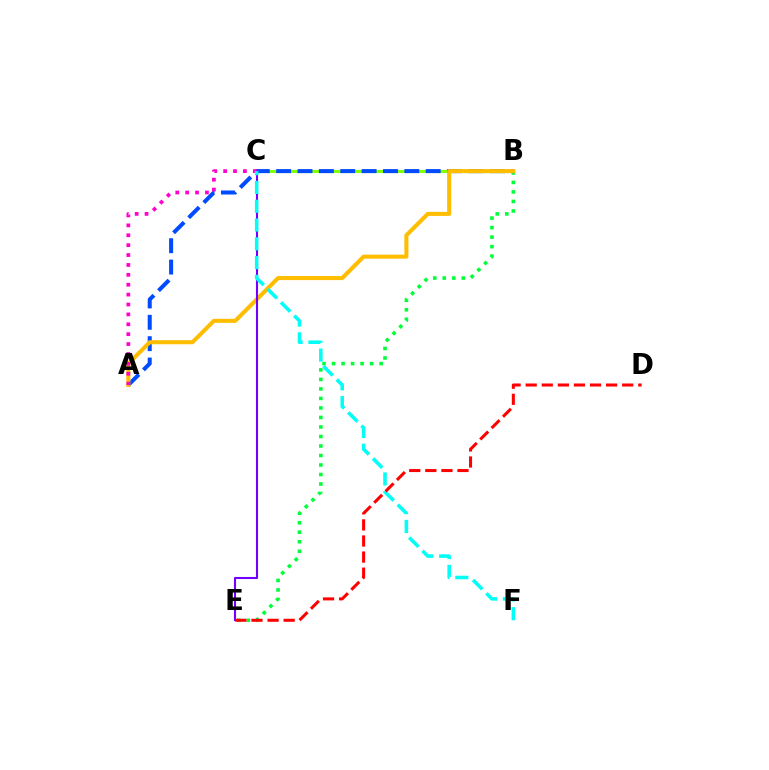{('B', 'E'): [{'color': '#00ff39', 'line_style': 'dotted', 'thickness': 2.58}], ('B', 'C'): [{'color': '#84ff00', 'line_style': 'solid', 'thickness': 2.19}], ('A', 'B'): [{'color': '#004bff', 'line_style': 'dashed', 'thickness': 2.9}, {'color': '#ffbd00', 'line_style': 'solid', 'thickness': 2.92}], ('C', 'E'): [{'color': '#7200ff', 'line_style': 'solid', 'thickness': 1.5}], ('A', 'C'): [{'color': '#ff00cf', 'line_style': 'dotted', 'thickness': 2.69}], ('C', 'F'): [{'color': '#00fff6', 'line_style': 'dashed', 'thickness': 2.55}], ('D', 'E'): [{'color': '#ff0000', 'line_style': 'dashed', 'thickness': 2.19}]}